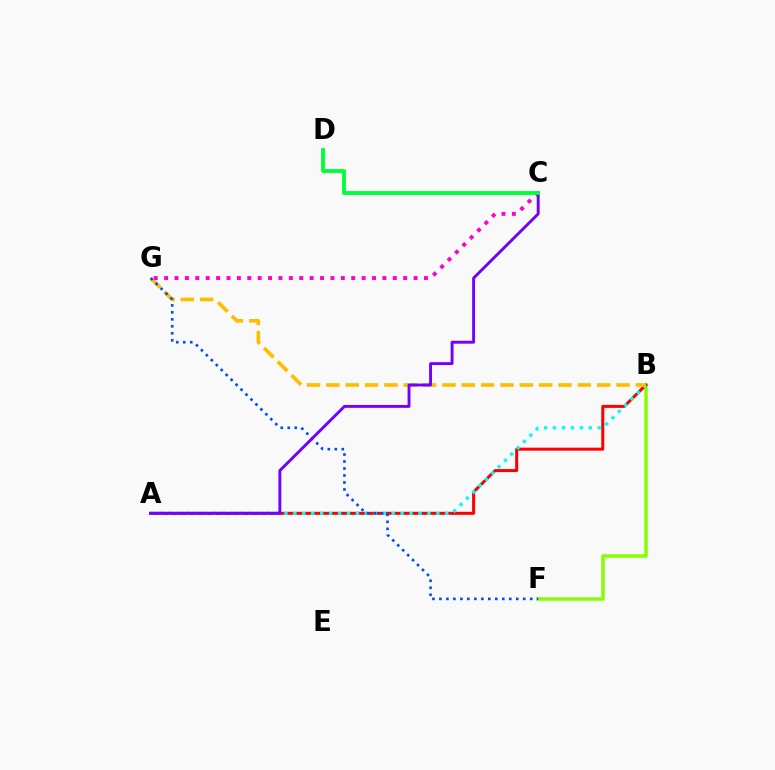{('B', 'F'): [{'color': '#84ff00', 'line_style': 'solid', 'thickness': 2.52}], ('A', 'B'): [{'color': '#ff0000', 'line_style': 'solid', 'thickness': 2.18}, {'color': '#00fff6', 'line_style': 'dotted', 'thickness': 2.43}], ('B', 'G'): [{'color': '#ffbd00', 'line_style': 'dashed', 'thickness': 2.63}], ('C', 'G'): [{'color': '#ff00cf', 'line_style': 'dotted', 'thickness': 2.82}], ('F', 'G'): [{'color': '#004bff', 'line_style': 'dotted', 'thickness': 1.9}], ('A', 'C'): [{'color': '#7200ff', 'line_style': 'solid', 'thickness': 2.09}], ('C', 'D'): [{'color': '#00ff39', 'line_style': 'solid', 'thickness': 2.76}]}